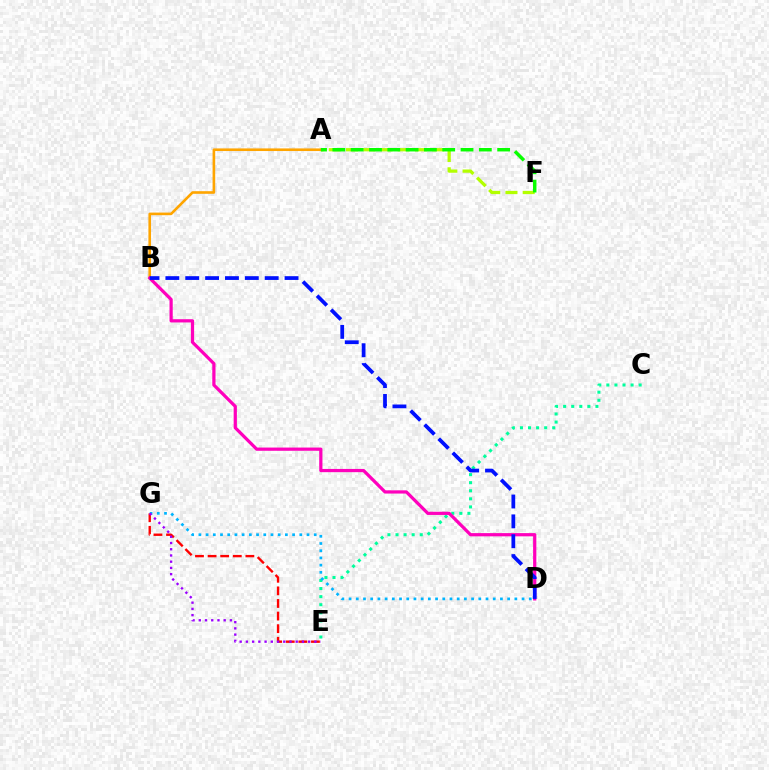{('A', 'F'): [{'color': '#b3ff00', 'line_style': 'dashed', 'thickness': 2.34}, {'color': '#08ff00', 'line_style': 'dashed', 'thickness': 2.49}], ('C', 'E'): [{'color': '#00ff9d', 'line_style': 'dotted', 'thickness': 2.19}], ('E', 'G'): [{'color': '#ff0000', 'line_style': 'dashed', 'thickness': 1.71}, {'color': '#9b00ff', 'line_style': 'dotted', 'thickness': 1.69}], ('A', 'B'): [{'color': '#ffa500', 'line_style': 'solid', 'thickness': 1.89}], ('D', 'G'): [{'color': '#00b5ff', 'line_style': 'dotted', 'thickness': 1.96}], ('B', 'D'): [{'color': '#ff00bd', 'line_style': 'solid', 'thickness': 2.32}, {'color': '#0010ff', 'line_style': 'dashed', 'thickness': 2.7}]}